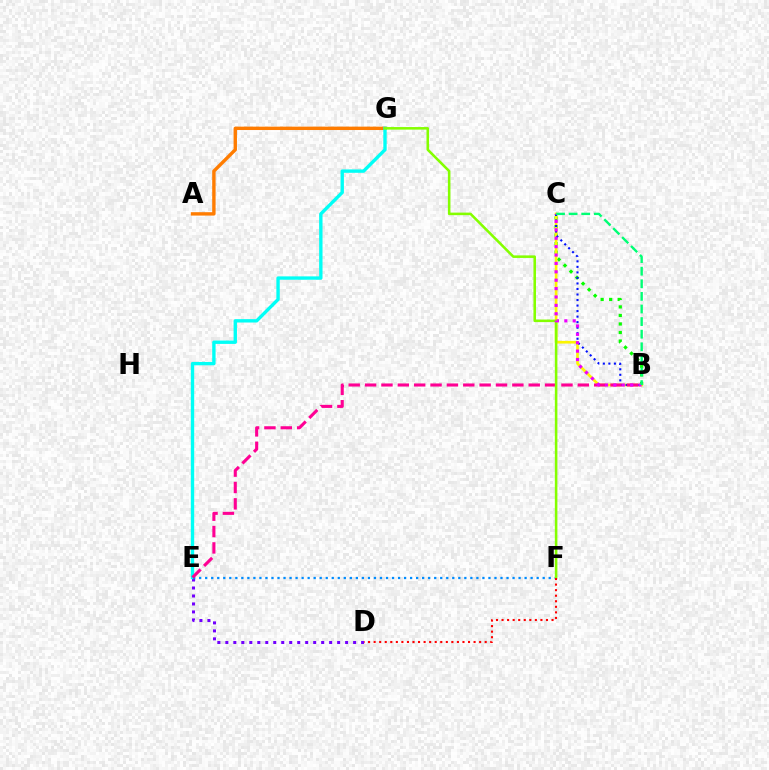{('A', 'G'): [{'color': '#ff7c00', 'line_style': 'solid', 'thickness': 2.44}], ('B', 'C'): [{'color': '#08ff00', 'line_style': 'dotted', 'thickness': 2.32}, {'color': '#fcf500', 'line_style': 'solid', 'thickness': 1.91}, {'color': '#0010ff', 'line_style': 'dotted', 'thickness': 1.5}, {'color': '#ee00ff', 'line_style': 'dotted', 'thickness': 2.28}, {'color': '#00ff74', 'line_style': 'dashed', 'thickness': 1.71}], ('D', 'E'): [{'color': '#7200ff', 'line_style': 'dotted', 'thickness': 2.17}], ('E', 'G'): [{'color': '#00fff6', 'line_style': 'solid', 'thickness': 2.42}], ('E', 'F'): [{'color': '#008cff', 'line_style': 'dotted', 'thickness': 1.64}], ('B', 'E'): [{'color': '#ff0094', 'line_style': 'dashed', 'thickness': 2.22}], ('F', 'G'): [{'color': '#84ff00', 'line_style': 'solid', 'thickness': 1.84}], ('D', 'F'): [{'color': '#ff0000', 'line_style': 'dotted', 'thickness': 1.51}]}